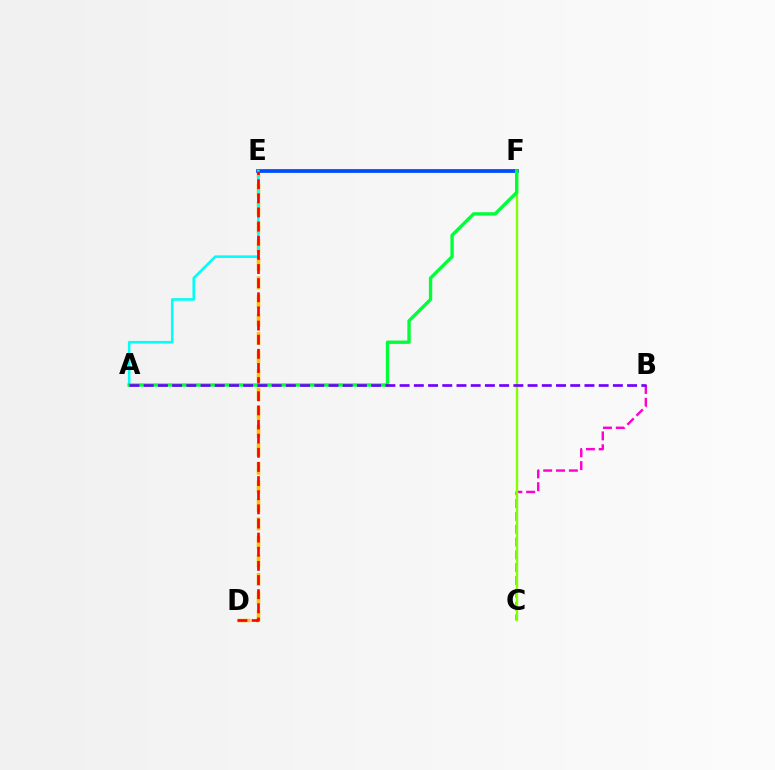{('D', 'E'): [{'color': '#ffbd00', 'line_style': 'dashed', 'thickness': 2.52}, {'color': '#ff0000', 'line_style': 'dashed', 'thickness': 1.92}], ('B', 'C'): [{'color': '#ff00cf', 'line_style': 'dashed', 'thickness': 1.74}], ('E', 'F'): [{'color': '#004bff', 'line_style': 'solid', 'thickness': 2.7}], ('A', 'E'): [{'color': '#00fff6', 'line_style': 'solid', 'thickness': 1.86}], ('C', 'F'): [{'color': '#84ff00', 'line_style': 'solid', 'thickness': 1.72}], ('A', 'F'): [{'color': '#00ff39', 'line_style': 'solid', 'thickness': 2.42}], ('A', 'B'): [{'color': '#7200ff', 'line_style': 'dashed', 'thickness': 1.93}]}